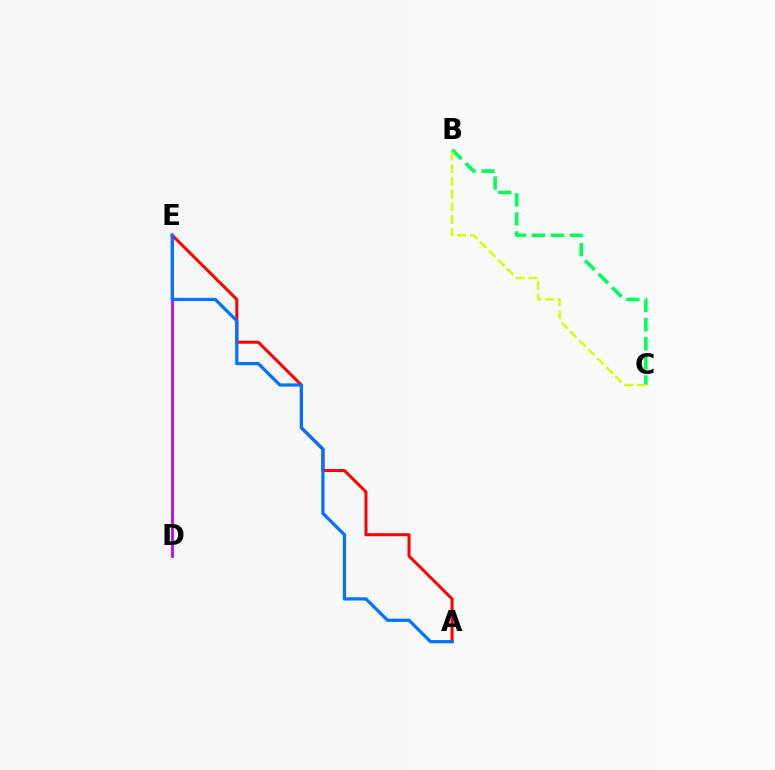{('A', 'E'): [{'color': '#ff0000', 'line_style': 'solid', 'thickness': 2.16}, {'color': '#0074ff', 'line_style': 'solid', 'thickness': 2.33}], ('D', 'E'): [{'color': '#b900ff', 'line_style': 'solid', 'thickness': 1.98}], ('B', 'C'): [{'color': '#00ff5c', 'line_style': 'dashed', 'thickness': 2.59}, {'color': '#d1ff00', 'line_style': 'dashed', 'thickness': 1.72}]}